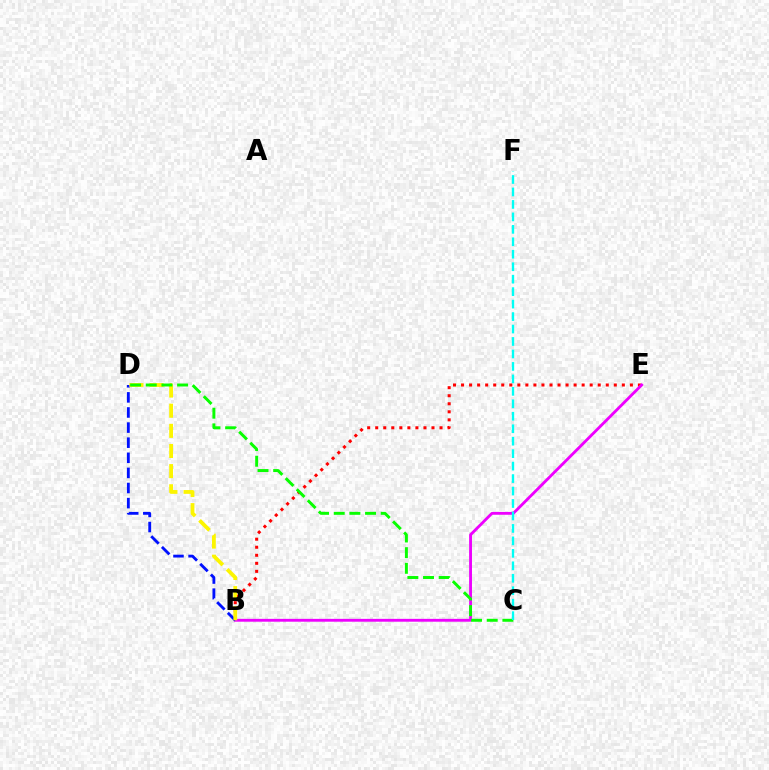{('B', 'E'): [{'color': '#ff0000', 'line_style': 'dotted', 'thickness': 2.18}, {'color': '#ee00ff', 'line_style': 'solid', 'thickness': 2.05}], ('B', 'D'): [{'color': '#0010ff', 'line_style': 'dashed', 'thickness': 2.05}, {'color': '#fcf500', 'line_style': 'dashed', 'thickness': 2.74}], ('C', 'D'): [{'color': '#08ff00', 'line_style': 'dashed', 'thickness': 2.13}], ('C', 'F'): [{'color': '#00fff6', 'line_style': 'dashed', 'thickness': 1.69}]}